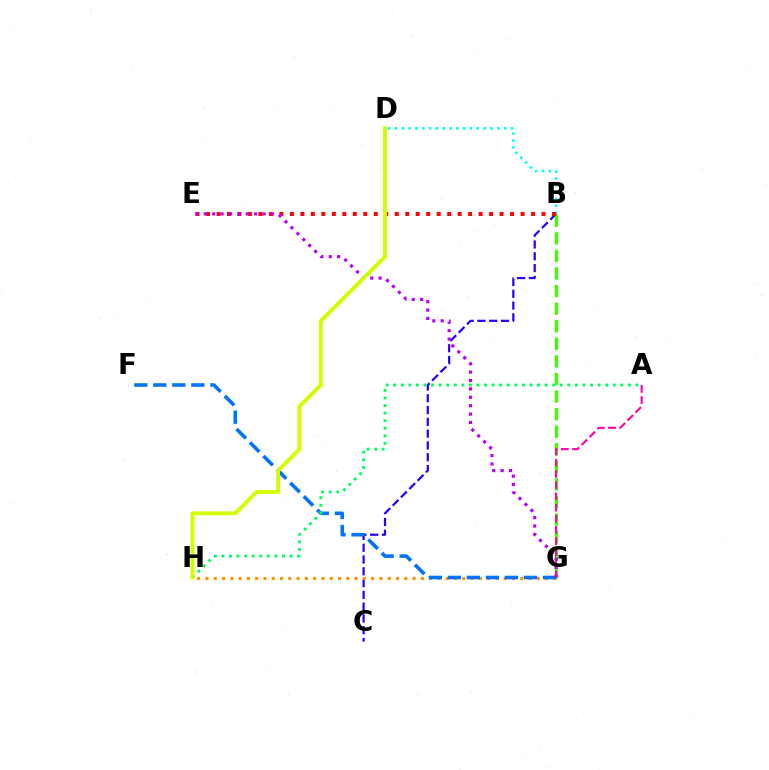{('B', 'C'): [{'color': '#2500ff', 'line_style': 'dashed', 'thickness': 1.6}], ('B', 'G'): [{'color': '#3dff00', 'line_style': 'dashed', 'thickness': 2.39}], ('G', 'H'): [{'color': '#ff9400', 'line_style': 'dotted', 'thickness': 2.25}], ('B', 'D'): [{'color': '#00fff6', 'line_style': 'dotted', 'thickness': 1.85}], ('F', 'G'): [{'color': '#0074ff', 'line_style': 'dashed', 'thickness': 2.58}], ('B', 'E'): [{'color': '#ff0000', 'line_style': 'dotted', 'thickness': 2.85}], ('A', 'H'): [{'color': '#00ff5c', 'line_style': 'dotted', 'thickness': 2.06}], ('E', 'G'): [{'color': '#b900ff', 'line_style': 'dotted', 'thickness': 2.28}], ('A', 'G'): [{'color': '#ff00ac', 'line_style': 'dashed', 'thickness': 1.52}], ('D', 'H'): [{'color': '#d1ff00', 'line_style': 'solid', 'thickness': 2.8}]}